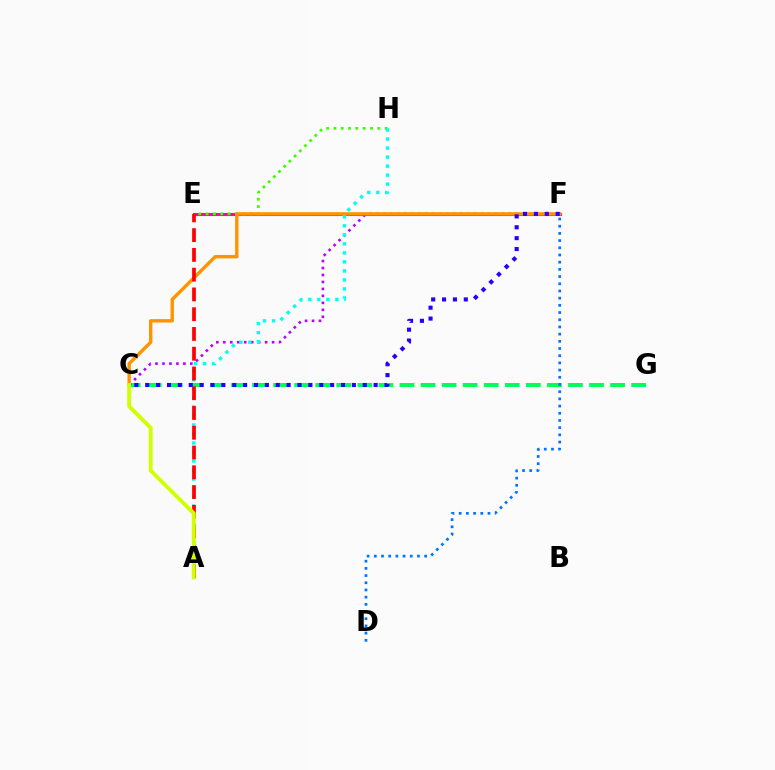{('E', 'F'): [{'color': '#ff00ac', 'line_style': 'solid', 'thickness': 2.23}], ('E', 'H'): [{'color': '#3dff00', 'line_style': 'dotted', 'thickness': 1.99}], ('C', 'G'): [{'color': '#00ff5c', 'line_style': 'dashed', 'thickness': 2.86}], ('C', 'F'): [{'color': '#b900ff', 'line_style': 'dotted', 'thickness': 1.89}, {'color': '#ff9400', 'line_style': 'solid', 'thickness': 2.45}, {'color': '#2500ff', 'line_style': 'dotted', 'thickness': 2.96}], ('A', 'H'): [{'color': '#00fff6', 'line_style': 'dotted', 'thickness': 2.45}], ('A', 'E'): [{'color': '#ff0000', 'line_style': 'dashed', 'thickness': 2.68}], ('D', 'F'): [{'color': '#0074ff', 'line_style': 'dotted', 'thickness': 1.95}], ('A', 'C'): [{'color': '#d1ff00', 'line_style': 'solid', 'thickness': 2.78}]}